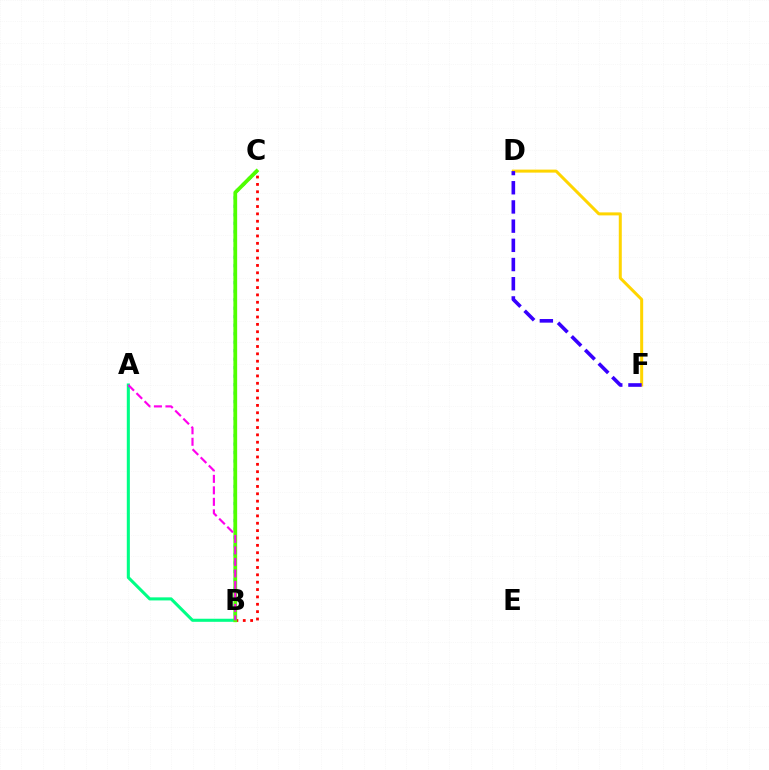{('B', 'C'): [{'color': '#ff0000', 'line_style': 'dotted', 'thickness': 2.0}, {'color': '#009eff', 'line_style': 'dotted', 'thickness': 2.31}, {'color': '#4fff00', 'line_style': 'solid', 'thickness': 2.71}], ('A', 'B'): [{'color': '#00ff86', 'line_style': 'solid', 'thickness': 2.21}, {'color': '#ff00ed', 'line_style': 'dashed', 'thickness': 1.56}], ('D', 'F'): [{'color': '#ffd500', 'line_style': 'solid', 'thickness': 2.17}, {'color': '#3700ff', 'line_style': 'dashed', 'thickness': 2.61}]}